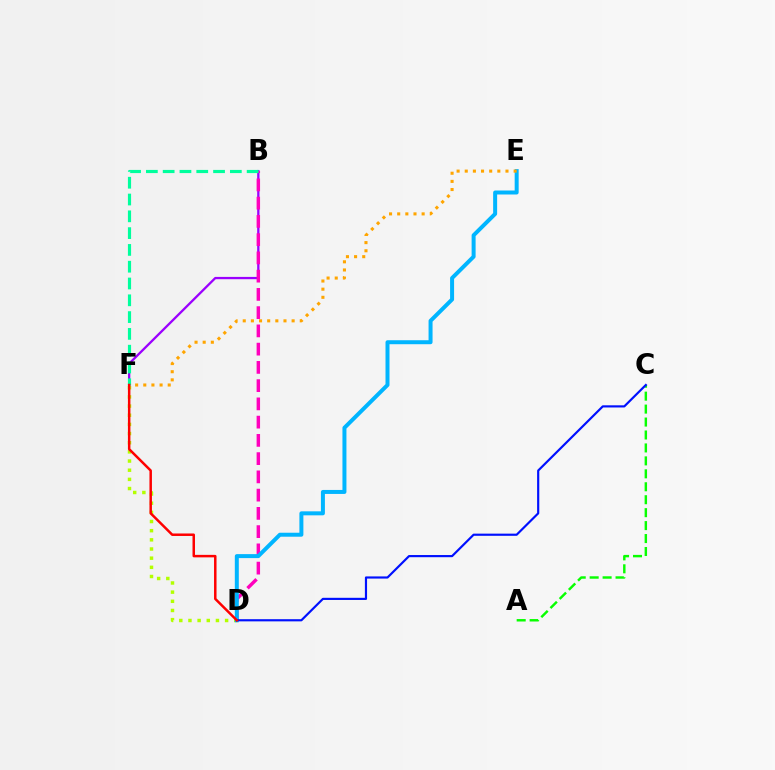{('D', 'F'): [{'color': '#b3ff00', 'line_style': 'dotted', 'thickness': 2.49}, {'color': '#ff0000', 'line_style': 'solid', 'thickness': 1.79}], ('B', 'F'): [{'color': '#9b00ff', 'line_style': 'solid', 'thickness': 1.66}, {'color': '#00ff9d', 'line_style': 'dashed', 'thickness': 2.28}], ('B', 'D'): [{'color': '#ff00bd', 'line_style': 'dashed', 'thickness': 2.48}], ('D', 'E'): [{'color': '#00b5ff', 'line_style': 'solid', 'thickness': 2.87}], ('E', 'F'): [{'color': '#ffa500', 'line_style': 'dotted', 'thickness': 2.21}], ('A', 'C'): [{'color': '#08ff00', 'line_style': 'dashed', 'thickness': 1.76}], ('C', 'D'): [{'color': '#0010ff', 'line_style': 'solid', 'thickness': 1.56}]}